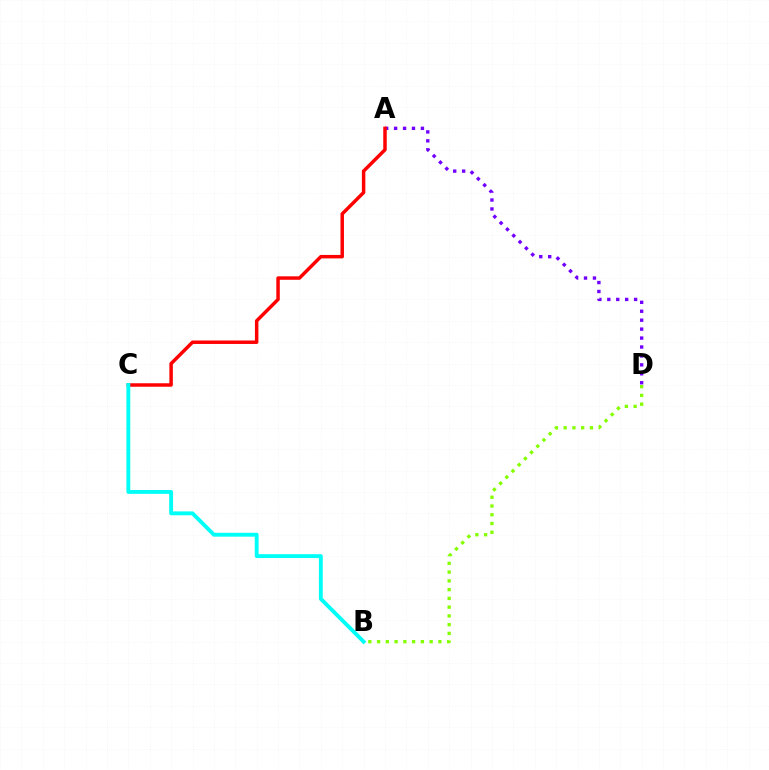{('B', 'D'): [{'color': '#84ff00', 'line_style': 'dotted', 'thickness': 2.38}], ('A', 'D'): [{'color': '#7200ff', 'line_style': 'dotted', 'thickness': 2.43}], ('A', 'C'): [{'color': '#ff0000', 'line_style': 'solid', 'thickness': 2.5}], ('B', 'C'): [{'color': '#00fff6', 'line_style': 'solid', 'thickness': 2.79}]}